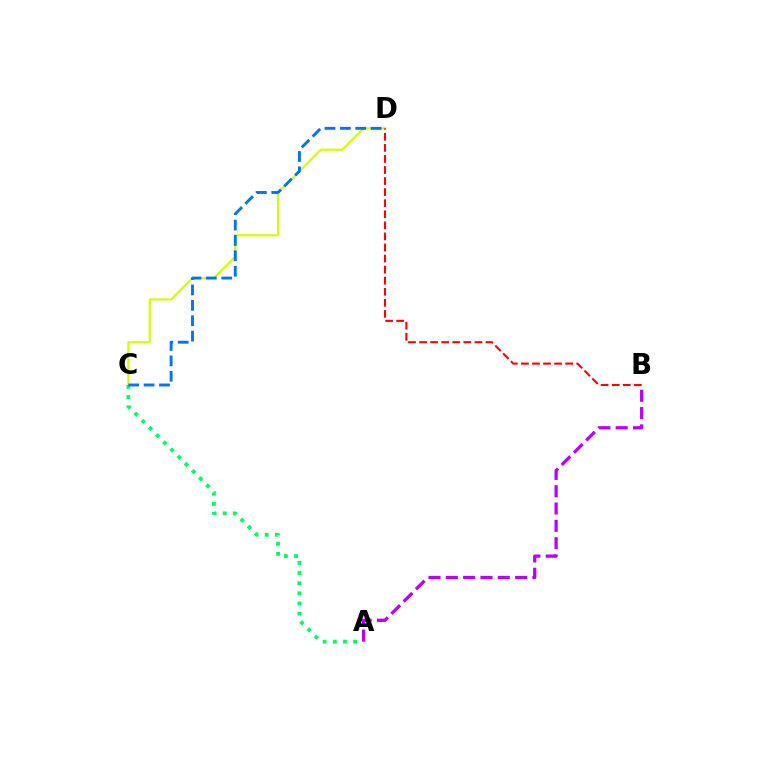{('A', 'B'): [{'color': '#b900ff', 'line_style': 'dashed', 'thickness': 2.35}], ('C', 'D'): [{'color': '#d1ff00', 'line_style': 'solid', 'thickness': 1.57}, {'color': '#0074ff', 'line_style': 'dashed', 'thickness': 2.09}], ('A', 'C'): [{'color': '#00ff5c', 'line_style': 'dotted', 'thickness': 2.76}], ('B', 'D'): [{'color': '#ff0000', 'line_style': 'dashed', 'thickness': 1.5}]}